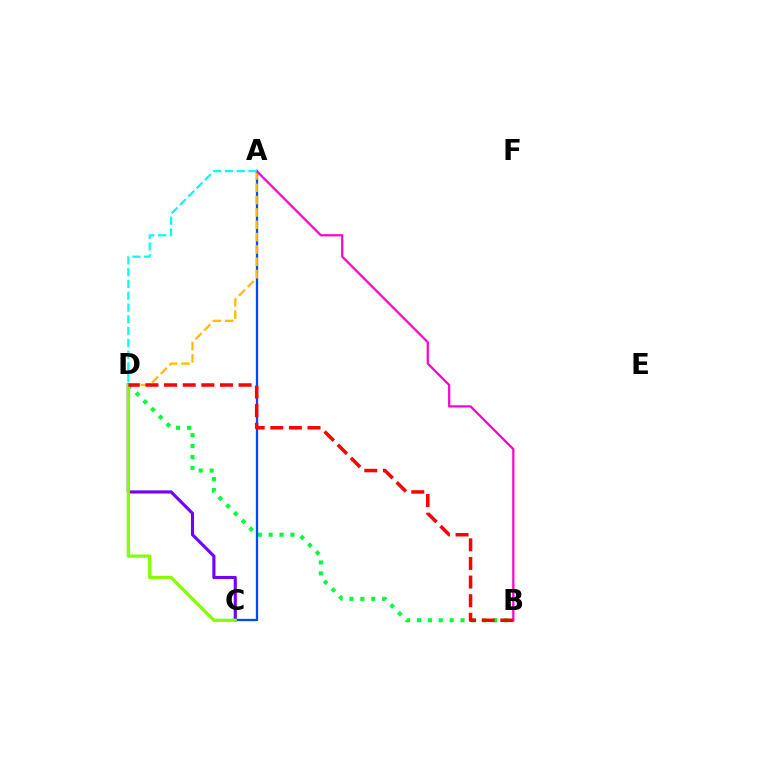{('C', 'D'): [{'color': '#7200ff', 'line_style': 'solid', 'thickness': 2.25}, {'color': '#84ff00', 'line_style': 'solid', 'thickness': 2.33}], ('B', 'D'): [{'color': '#00ff39', 'line_style': 'dotted', 'thickness': 2.96}, {'color': '#ff0000', 'line_style': 'dashed', 'thickness': 2.53}], ('A', 'C'): [{'color': '#004bff', 'line_style': 'solid', 'thickness': 1.65}], ('A', 'D'): [{'color': '#ffbd00', 'line_style': 'dashed', 'thickness': 1.68}, {'color': '#00fff6', 'line_style': 'dashed', 'thickness': 1.6}], ('A', 'B'): [{'color': '#ff00cf', 'line_style': 'solid', 'thickness': 1.61}]}